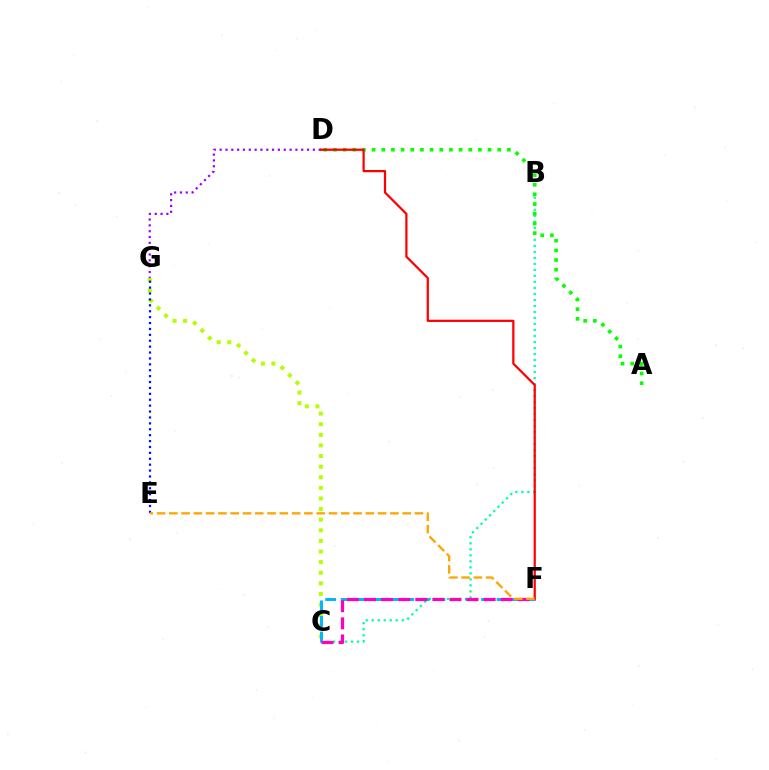{('C', 'G'): [{'color': '#b3ff00', 'line_style': 'dotted', 'thickness': 2.88}], ('B', 'C'): [{'color': '#00ff9d', 'line_style': 'dotted', 'thickness': 1.63}], ('E', 'G'): [{'color': '#0010ff', 'line_style': 'dotted', 'thickness': 1.6}], ('C', 'F'): [{'color': '#00b5ff', 'line_style': 'dashed', 'thickness': 2.12}, {'color': '#ff00bd', 'line_style': 'dashed', 'thickness': 2.32}], ('A', 'D'): [{'color': '#08ff00', 'line_style': 'dotted', 'thickness': 2.63}], ('D', 'G'): [{'color': '#9b00ff', 'line_style': 'dotted', 'thickness': 1.58}], ('D', 'F'): [{'color': '#ff0000', 'line_style': 'solid', 'thickness': 1.61}], ('E', 'F'): [{'color': '#ffa500', 'line_style': 'dashed', 'thickness': 1.67}]}